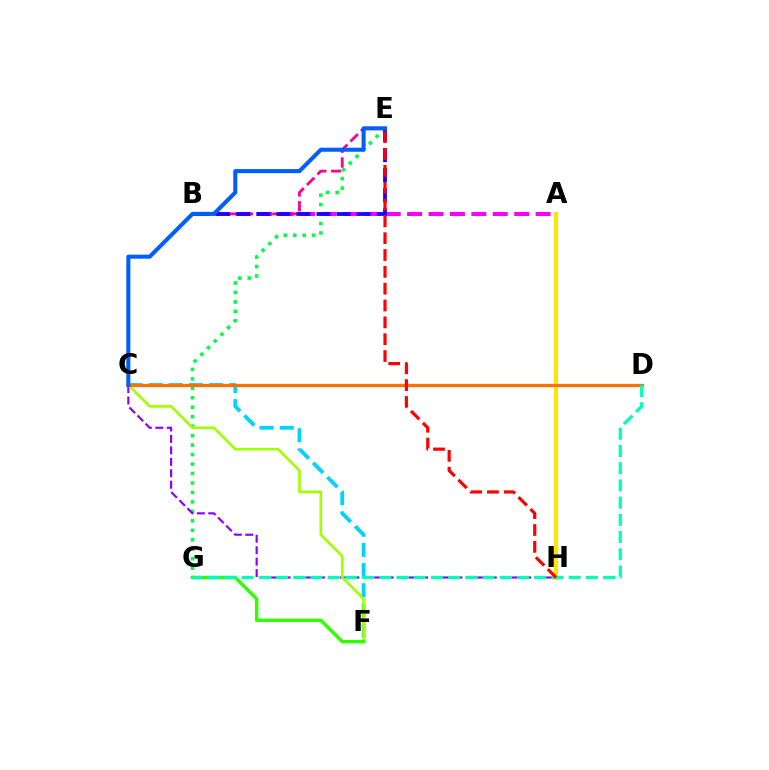{('A', 'H'): [{'color': '#ffe600', 'line_style': 'solid', 'thickness': 2.92}], ('A', 'B'): [{'color': '#fa00f9', 'line_style': 'dashed', 'thickness': 2.91}], ('E', 'G'): [{'color': '#00ff45', 'line_style': 'dotted', 'thickness': 2.57}], ('C', 'F'): [{'color': '#00d3ff', 'line_style': 'dashed', 'thickness': 2.74}, {'color': '#a2ff00', 'line_style': 'solid', 'thickness': 1.93}], ('C', 'H'): [{'color': '#8a00ff', 'line_style': 'dashed', 'thickness': 1.56}], ('B', 'E'): [{'color': '#ff0088', 'line_style': 'dashed', 'thickness': 2.01}, {'color': '#1900ff', 'line_style': 'dashed', 'thickness': 2.73}], ('C', 'D'): [{'color': '#ff7000', 'line_style': 'solid', 'thickness': 2.35}], ('F', 'G'): [{'color': '#31ff00', 'line_style': 'solid', 'thickness': 2.47}], ('C', 'E'): [{'color': '#005dff', 'line_style': 'solid', 'thickness': 2.91}], ('D', 'G'): [{'color': '#00ffbb', 'line_style': 'dashed', 'thickness': 2.34}], ('E', 'H'): [{'color': '#ff0000', 'line_style': 'dashed', 'thickness': 2.29}]}